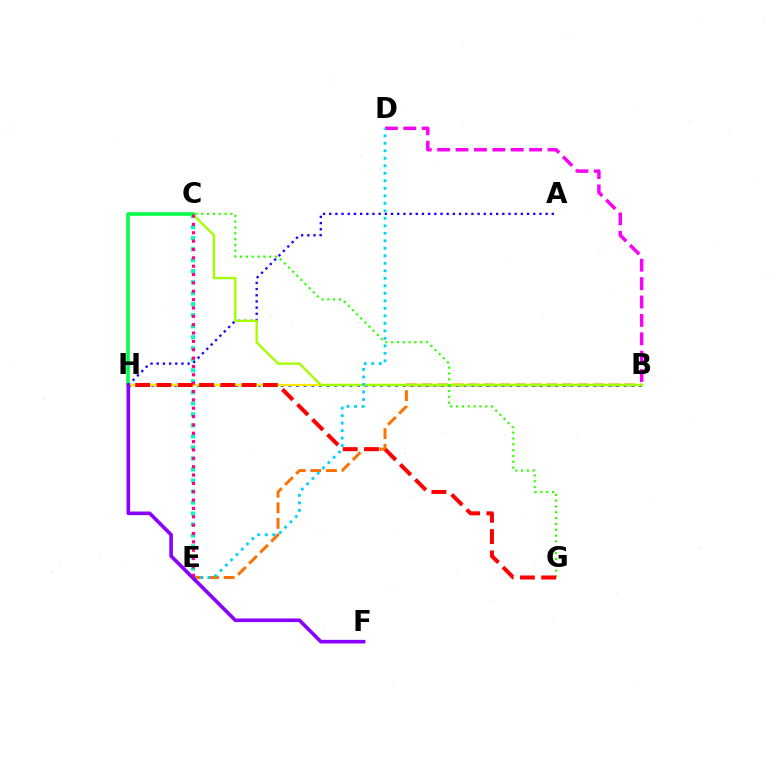{('B', 'E'): [{'color': '#ff7000', 'line_style': 'dashed', 'thickness': 2.12}], ('B', 'D'): [{'color': '#fa00f9', 'line_style': 'dashed', 'thickness': 2.5}], ('C', 'E'): [{'color': '#00ffbb', 'line_style': 'dotted', 'thickness': 2.99}, {'color': '#ff0088', 'line_style': 'dotted', 'thickness': 2.27}], ('B', 'H'): [{'color': '#005dff', 'line_style': 'dotted', 'thickness': 2.07}, {'color': '#ffe600', 'line_style': 'solid', 'thickness': 1.63}], ('A', 'H'): [{'color': '#1900ff', 'line_style': 'dotted', 'thickness': 1.68}], ('B', 'C'): [{'color': '#a2ff00', 'line_style': 'solid', 'thickness': 1.68}], ('C', 'H'): [{'color': '#00ff45', 'line_style': 'solid', 'thickness': 2.55}], ('D', 'E'): [{'color': '#00d3ff', 'line_style': 'dotted', 'thickness': 2.04}], ('C', 'G'): [{'color': '#31ff00', 'line_style': 'dotted', 'thickness': 1.58}], ('G', 'H'): [{'color': '#ff0000', 'line_style': 'dashed', 'thickness': 2.89}], ('F', 'H'): [{'color': '#8a00ff', 'line_style': 'solid', 'thickness': 2.6}]}